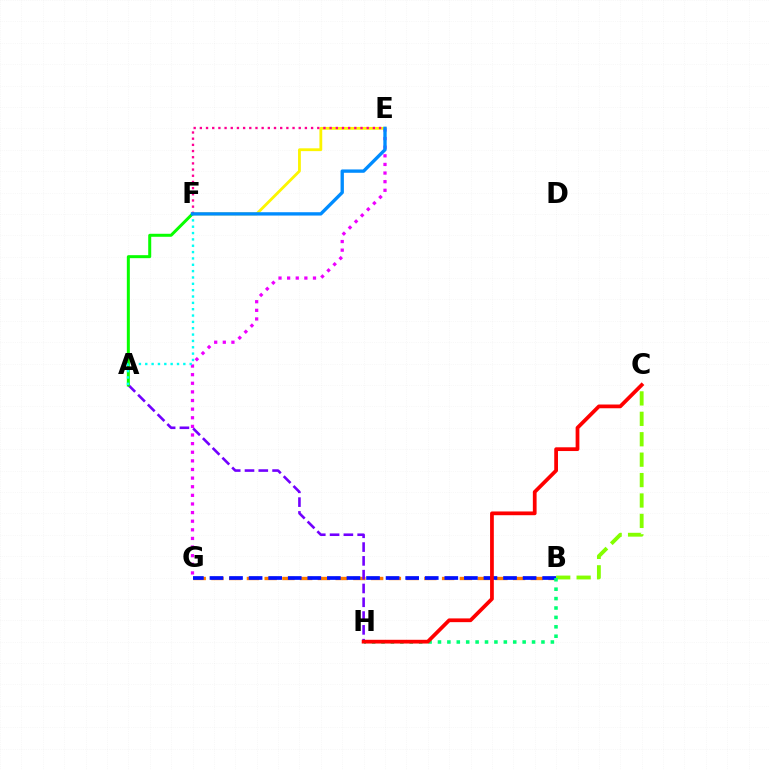{('B', 'G'): [{'color': '#ff7c00', 'line_style': 'dashed', 'thickness': 2.41}, {'color': '#0010ff', 'line_style': 'dashed', 'thickness': 2.66}], ('B', 'C'): [{'color': '#84ff00', 'line_style': 'dashed', 'thickness': 2.77}], ('E', 'F'): [{'color': '#fcf500', 'line_style': 'solid', 'thickness': 2.02}, {'color': '#ff0094', 'line_style': 'dotted', 'thickness': 1.68}, {'color': '#008cff', 'line_style': 'solid', 'thickness': 2.4}], ('E', 'G'): [{'color': '#ee00ff', 'line_style': 'dotted', 'thickness': 2.34}], ('A', 'H'): [{'color': '#7200ff', 'line_style': 'dashed', 'thickness': 1.87}], ('A', 'F'): [{'color': '#08ff00', 'line_style': 'solid', 'thickness': 2.16}, {'color': '#00fff6', 'line_style': 'dotted', 'thickness': 1.72}], ('B', 'H'): [{'color': '#00ff74', 'line_style': 'dotted', 'thickness': 2.56}], ('C', 'H'): [{'color': '#ff0000', 'line_style': 'solid', 'thickness': 2.7}]}